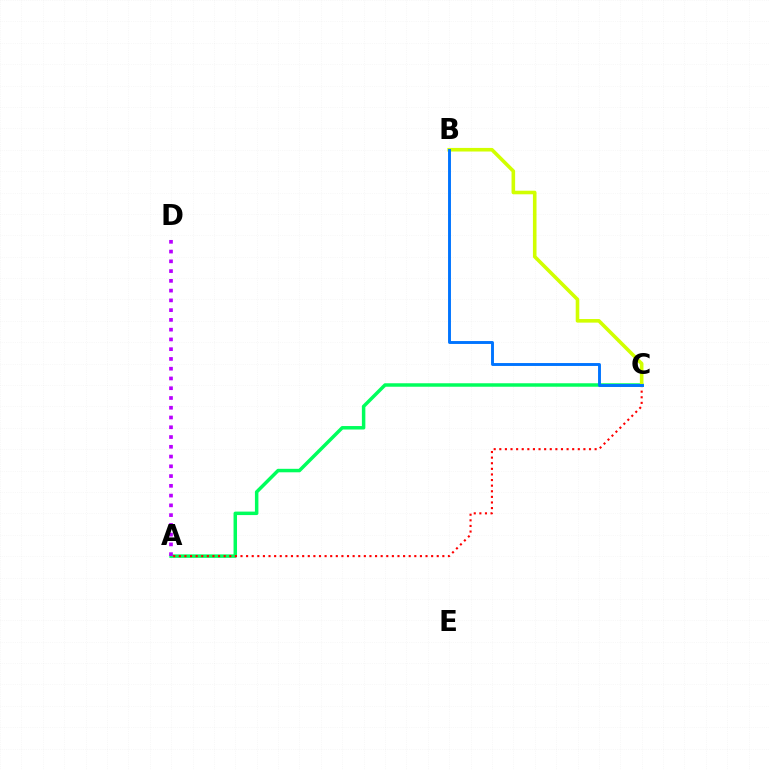{('A', 'C'): [{'color': '#00ff5c', 'line_style': 'solid', 'thickness': 2.51}, {'color': '#ff0000', 'line_style': 'dotted', 'thickness': 1.52}], ('B', 'C'): [{'color': '#d1ff00', 'line_style': 'solid', 'thickness': 2.59}, {'color': '#0074ff', 'line_style': 'solid', 'thickness': 2.09}], ('A', 'D'): [{'color': '#b900ff', 'line_style': 'dotted', 'thickness': 2.65}]}